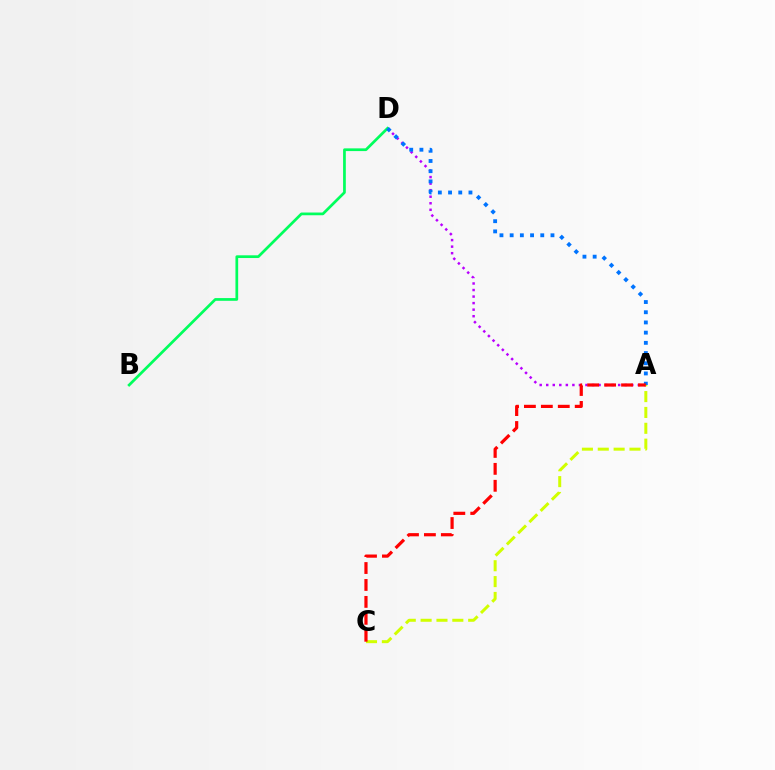{('A', 'D'): [{'color': '#b900ff', 'line_style': 'dotted', 'thickness': 1.78}, {'color': '#0074ff', 'line_style': 'dotted', 'thickness': 2.77}], ('B', 'D'): [{'color': '#00ff5c', 'line_style': 'solid', 'thickness': 1.96}], ('A', 'C'): [{'color': '#d1ff00', 'line_style': 'dashed', 'thickness': 2.15}, {'color': '#ff0000', 'line_style': 'dashed', 'thickness': 2.3}]}